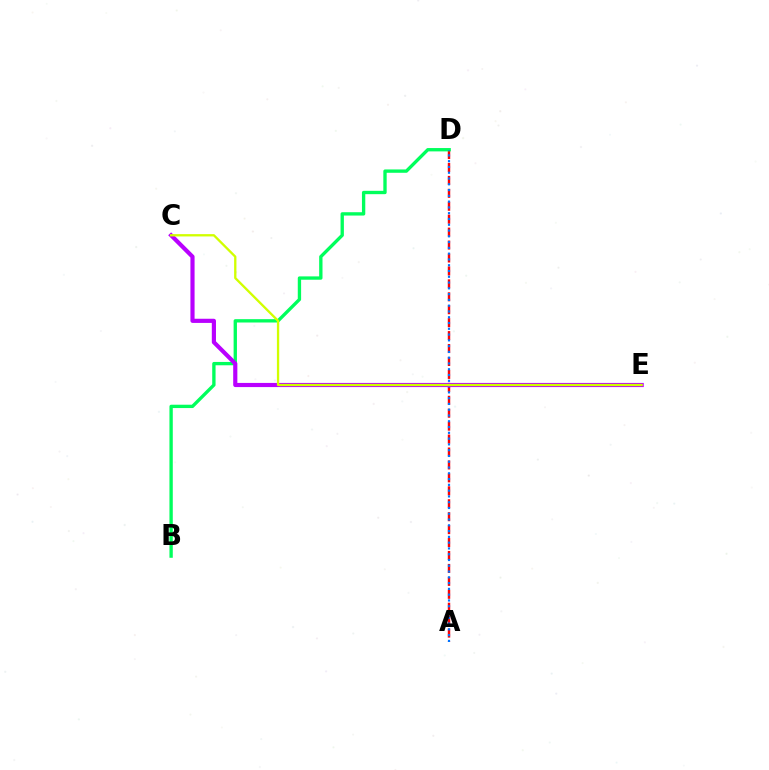{('A', 'D'): [{'color': '#ff0000', 'line_style': 'dashed', 'thickness': 1.76}, {'color': '#0074ff', 'line_style': 'dotted', 'thickness': 1.57}], ('B', 'D'): [{'color': '#00ff5c', 'line_style': 'solid', 'thickness': 2.41}], ('C', 'E'): [{'color': '#b900ff', 'line_style': 'solid', 'thickness': 2.99}, {'color': '#d1ff00', 'line_style': 'solid', 'thickness': 1.67}]}